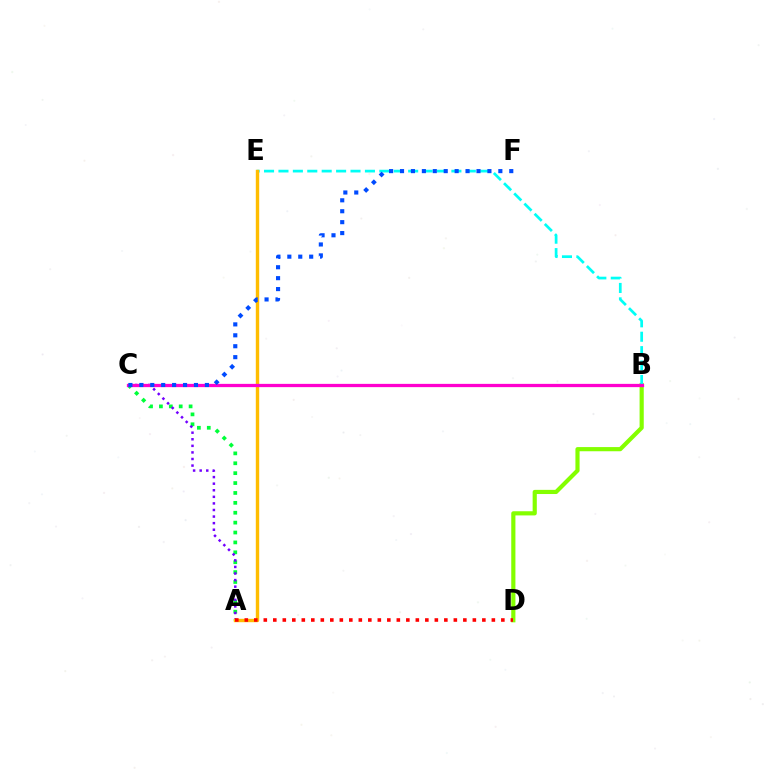{('B', 'D'): [{'color': '#84ff00', 'line_style': 'solid', 'thickness': 3.0}], ('A', 'C'): [{'color': '#00ff39', 'line_style': 'dotted', 'thickness': 2.69}, {'color': '#7200ff', 'line_style': 'dotted', 'thickness': 1.79}], ('B', 'E'): [{'color': '#00fff6', 'line_style': 'dashed', 'thickness': 1.96}], ('A', 'E'): [{'color': '#ffbd00', 'line_style': 'solid', 'thickness': 2.45}], ('B', 'C'): [{'color': '#ff00cf', 'line_style': 'solid', 'thickness': 2.35}], ('A', 'D'): [{'color': '#ff0000', 'line_style': 'dotted', 'thickness': 2.58}], ('C', 'F'): [{'color': '#004bff', 'line_style': 'dotted', 'thickness': 2.97}]}